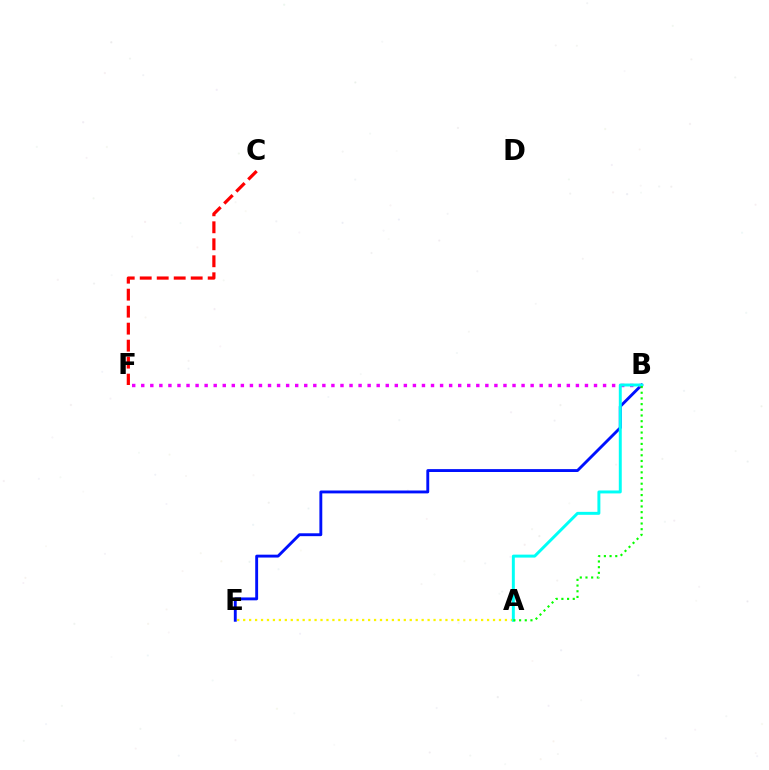{('C', 'F'): [{'color': '#ff0000', 'line_style': 'dashed', 'thickness': 2.31}], ('B', 'E'): [{'color': '#0010ff', 'line_style': 'solid', 'thickness': 2.07}], ('A', 'E'): [{'color': '#fcf500', 'line_style': 'dotted', 'thickness': 1.62}], ('B', 'F'): [{'color': '#ee00ff', 'line_style': 'dotted', 'thickness': 2.46}], ('A', 'B'): [{'color': '#00fff6', 'line_style': 'solid', 'thickness': 2.13}, {'color': '#08ff00', 'line_style': 'dotted', 'thickness': 1.54}]}